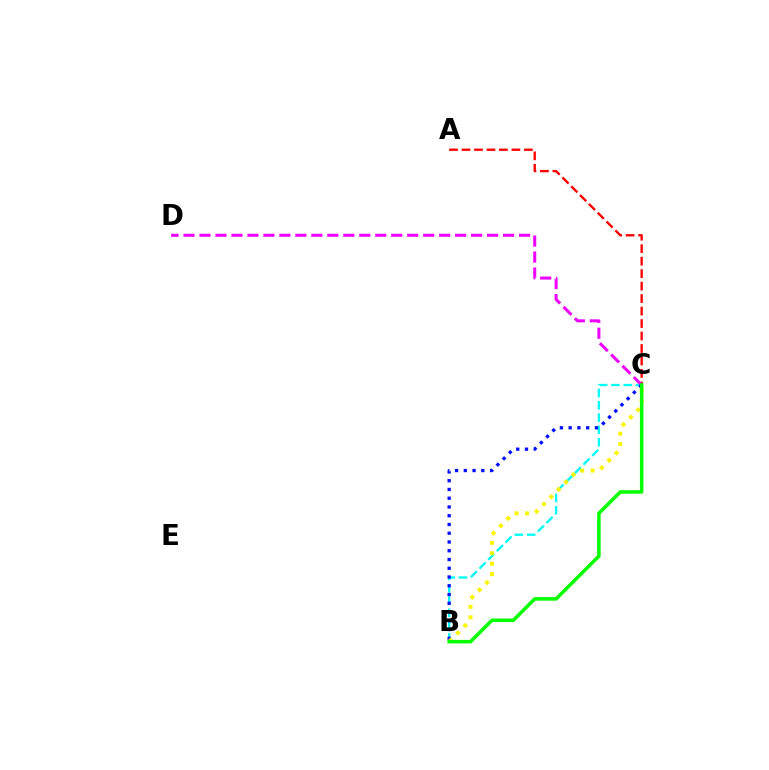{('B', 'C'): [{'color': '#00fff6', 'line_style': 'dashed', 'thickness': 1.67}, {'color': '#0010ff', 'line_style': 'dotted', 'thickness': 2.38}, {'color': '#fcf500', 'line_style': 'dotted', 'thickness': 2.83}, {'color': '#08ff00', 'line_style': 'solid', 'thickness': 2.54}], ('A', 'C'): [{'color': '#ff0000', 'line_style': 'dashed', 'thickness': 1.69}], ('C', 'D'): [{'color': '#ee00ff', 'line_style': 'dashed', 'thickness': 2.17}]}